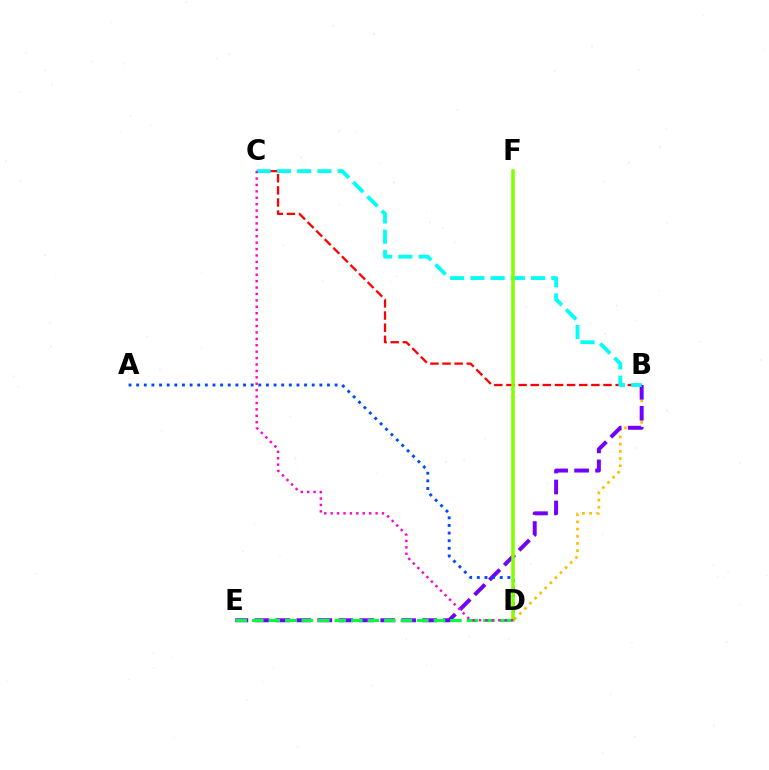{('B', 'C'): [{'color': '#ff0000', 'line_style': 'dashed', 'thickness': 1.65}, {'color': '#00fff6', 'line_style': 'dashed', 'thickness': 2.75}], ('B', 'D'): [{'color': '#ffbd00', 'line_style': 'dotted', 'thickness': 1.96}], ('B', 'E'): [{'color': '#7200ff', 'line_style': 'dashed', 'thickness': 2.85}], ('D', 'E'): [{'color': '#00ff39', 'line_style': 'dashed', 'thickness': 2.24}], ('A', 'D'): [{'color': '#004bff', 'line_style': 'dotted', 'thickness': 2.07}], ('D', 'F'): [{'color': '#84ff00', 'line_style': 'solid', 'thickness': 2.54}], ('C', 'D'): [{'color': '#ff00cf', 'line_style': 'dotted', 'thickness': 1.74}]}